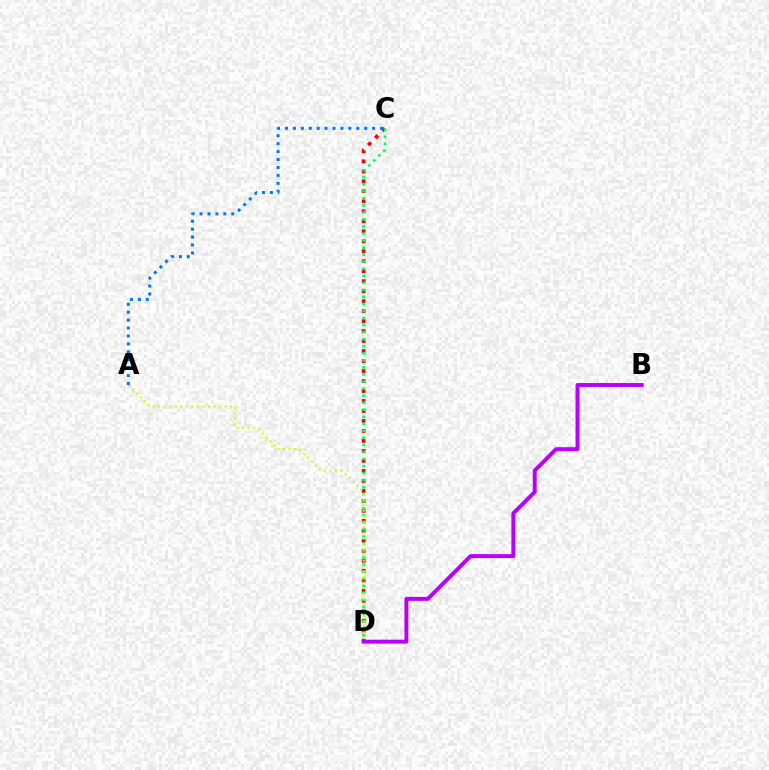{('C', 'D'): [{'color': '#ff0000', 'line_style': 'dotted', 'thickness': 2.71}, {'color': '#00ff5c', 'line_style': 'dotted', 'thickness': 1.91}], ('A', 'D'): [{'color': '#d1ff00', 'line_style': 'dotted', 'thickness': 1.5}], ('B', 'D'): [{'color': '#b900ff', 'line_style': 'solid', 'thickness': 2.84}], ('A', 'C'): [{'color': '#0074ff', 'line_style': 'dotted', 'thickness': 2.15}]}